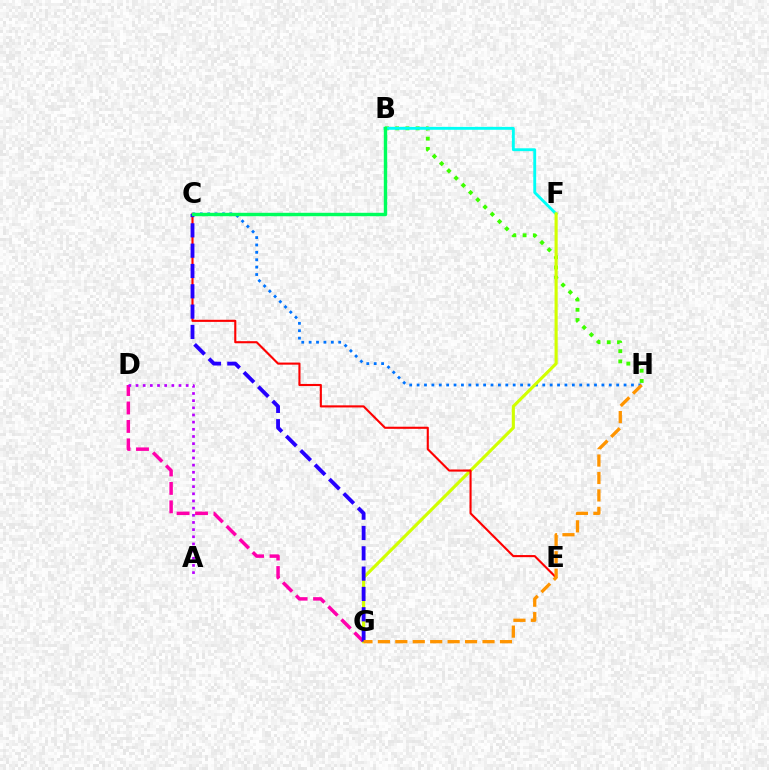{('B', 'H'): [{'color': '#3dff00', 'line_style': 'dotted', 'thickness': 2.78}], ('D', 'G'): [{'color': '#ff00ac', 'line_style': 'dashed', 'thickness': 2.51}], ('B', 'F'): [{'color': '#00fff6', 'line_style': 'solid', 'thickness': 2.07}], ('C', 'H'): [{'color': '#0074ff', 'line_style': 'dotted', 'thickness': 2.01}], ('F', 'G'): [{'color': '#d1ff00', 'line_style': 'solid', 'thickness': 2.25}], ('C', 'E'): [{'color': '#ff0000', 'line_style': 'solid', 'thickness': 1.52}], ('A', 'D'): [{'color': '#b900ff', 'line_style': 'dotted', 'thickness': 1.95}], ('C', 'G'): [{'color': '#2500ff', 'line_style': 'dashed', 'thickness': 2.76}], ('G', 'H'): [{'color': '#ff9400', 'line_style': 'dashed', 'thickness': 2.37}], ('B', 'C'): [{'color': '#00ff5c', 'line_style': 'solid', 'thickness': 2.46}]}